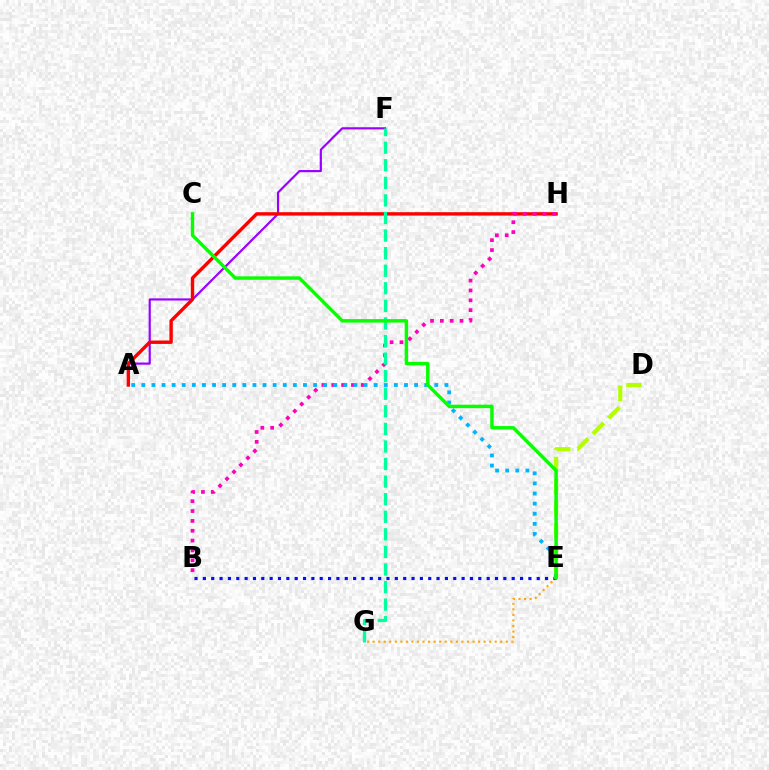{('B', 'E'): [{'color': '#0010ff', 'line_style': 'dotted', 'thickness': 2.27}], ('A', 'F'): [{'color': '#9b00ff', 'line_style': 'solid', 'thickness': 1.56}], ('A', 'H'): [{'color': '#ff0000', 'line_style': 'solid', 'thickness': 2.45}], ('D', 'E'): [{'color': '#b3ff00', 'line_style': 'dashed', 'thickness': 2.99}], ('B', 'H'): [{'color': '#ff00bd', 'line_style': 'dotted', 'thickness': 2.68}], ('A', 'E'): [{'color': '#00b5ff', 'line_style': 'dotted', 'thickness': 2.75}], ('F', 'G'): [{'color': '#00ff9d', 'line_style': 'dashed', 'thickness': 2.39}], ('E', 'G'): [{'color': '#ffa500', 'line_style': 'dotted', 'thickness': 1.51}], ('C', 'E'): [{'color': '#08ff00', 'line_style': 'solid', 'thickness': 2.48}]}